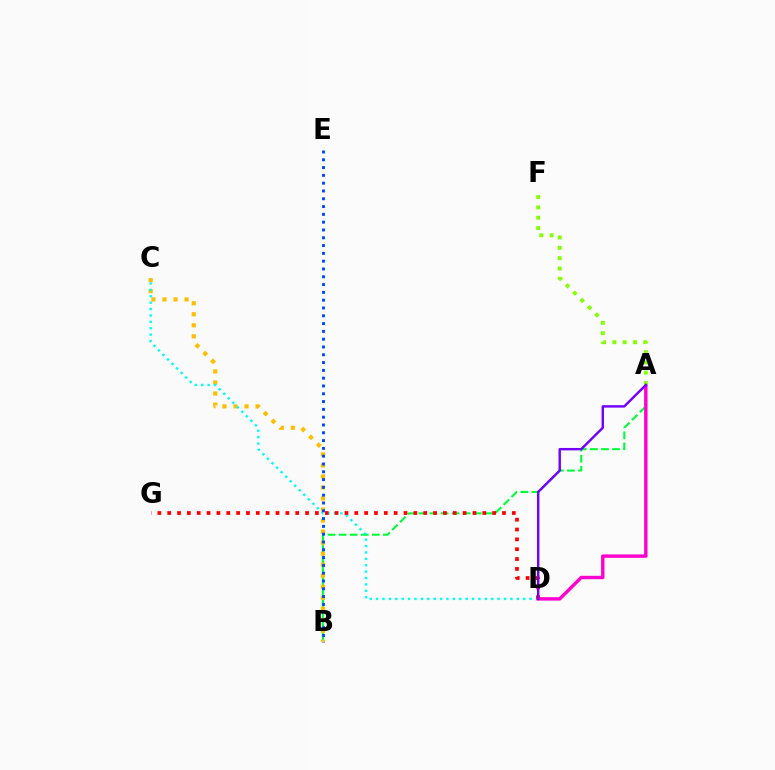{('A', 'B'): [{'color': '#00ff39', 'line_style': 'dashed', 'thickness': 1.5}], ('B', 'C'): [{'color': '#ffbd00', 'line_style': 'dotted', 'thickness': 3.0}], ('C', 'D'): [{'color': '#00fff6', 'line_style': 'dotted', 'thickness': 1.74}], ('B', 'E'): [{'color': '#004bff', 'line_style': 'dotted', 'thickness': 2.12}], ('A', 'D'): [{'color': '#ff00cf', 'line_style': 'solid', 'thickness': 2.46}, {'color': '#7200ff', 'line_style': 'solid', 'thickness': 1.74}], ('D', 'G'): [{'color': '#ff0000', 'line_style': 'dotted', 'thickness': 2.68}], ('A', 'F'): [{'color': '#84ff00', 'line_style': 'dotted', 'thickness': 2.81}]}